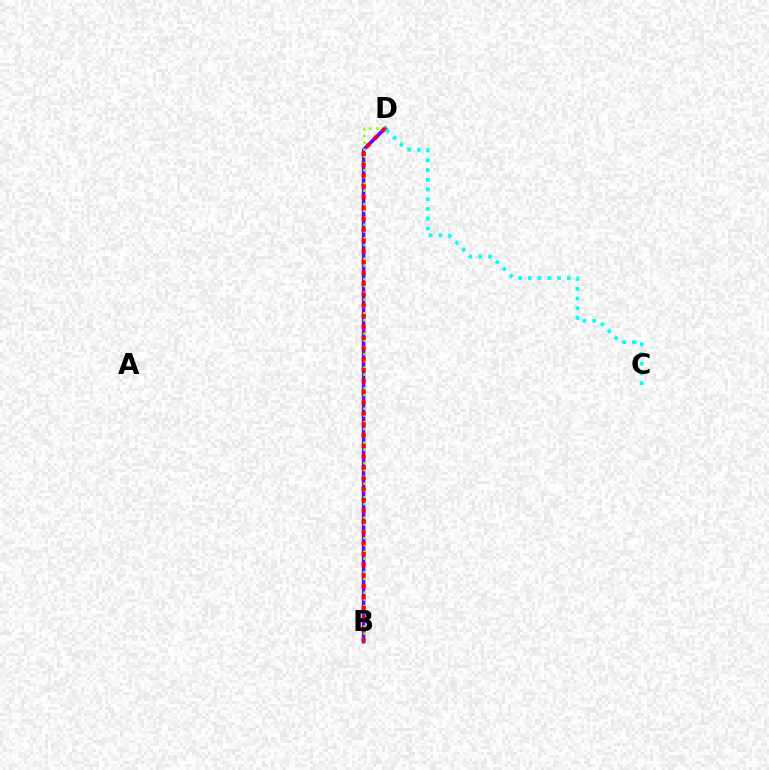{('B', 'D'): [{'color': '#7200ff', 'line_style': 'solid', 'thickness': 2.56}, {'color': '#84ff00', 'line_style': 'dotted', 'thickness': 1.85}, {'color': '#ff0000', 'line_style': 'dotted', 'thickness': 2.94}], ('C', 'D'): [{'color': '#00fff6', 'line_style': 'dotted', 'thickness': 2.65}]}